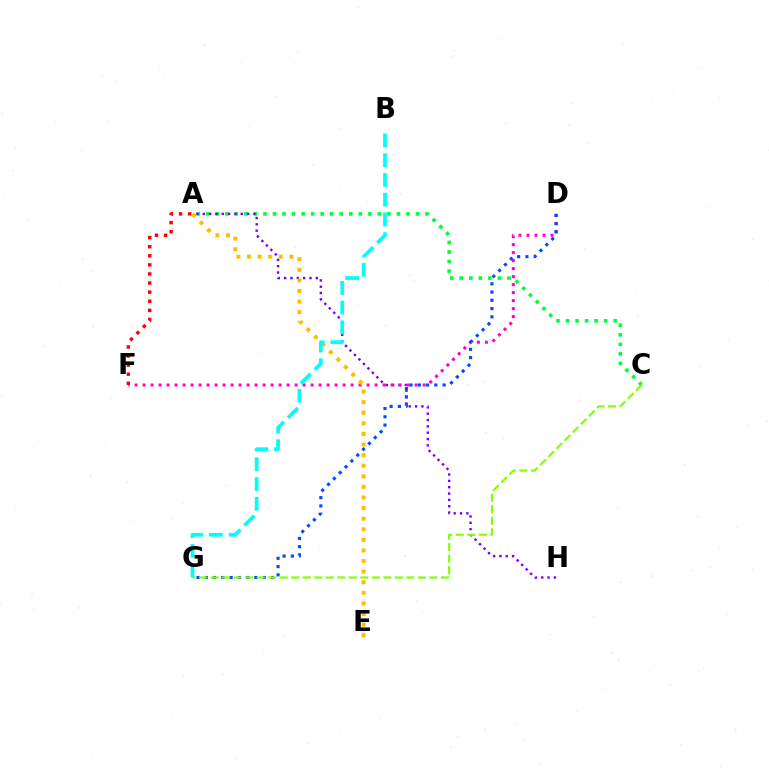{('A', 'C'): [{'color': '#00ff39', 'line_style': 'dotted', 'thickness': 2.59}], ('A', 'H'): [{'color': '#7200ff', 'line_style': 'dotted', 'thickness': 1.72}], ('D', 'F'): [{'color': '#ff00cf', 'line_style': 'dotted', 'thickness': 2.17}], ('A', 'F'): [{'color': '#ff0000', 'line_style': 'dotted', 'thickness': 2.47}], ('D', 'G'): [{'color': '#004bff', 'line_style': 'dotted', 'thickness': 2.25}], ('A', 'E'): [{'color': '#ffbd00', 'line_style': 'dotted', 'thickness': 2.88}], ('C', 'G'): [{'color': '#84ff00', 'line_style': 'dashed', 'thickness': 1.56}], ('B', 'G'): [{'color': '#00fff6', 'line_style': 'dashed', 'thickness': 2.68}]}